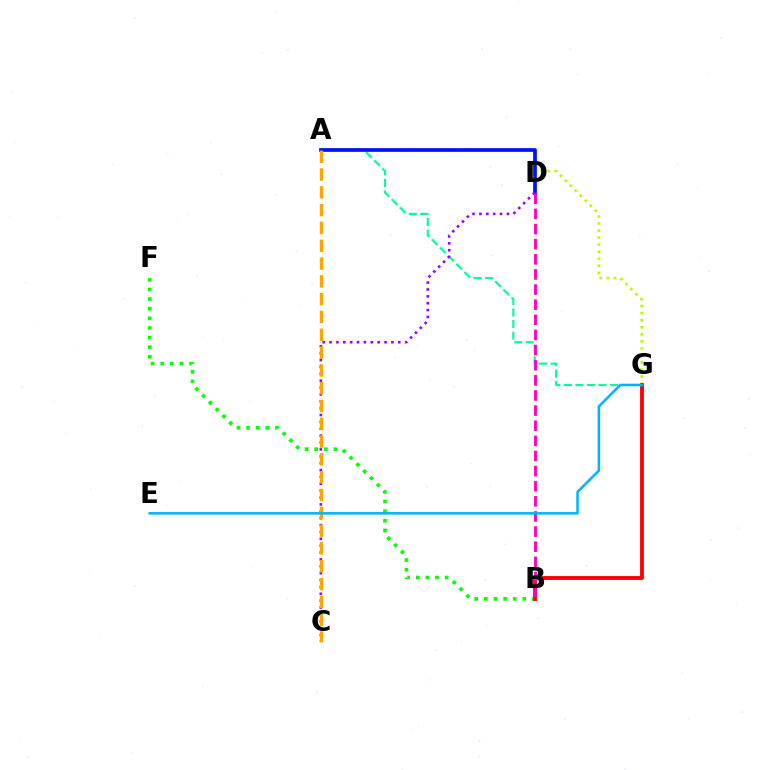{('A', 'G'): [{'color': '#00ff9d', 'line_style': 'dashed', 'thickness': 1.57}, {'color': '#b3ff00', 'line_style': 'dotted', 'thickness': 1.92}], ('B', 'F'): [{'color': '#08ff00', 'line_style': 'dotted', 'thickness': 2.61}], ('A', 'D'): [{'color': '#0010ff', 'line_style': 'solid', 'thickness': 2.67}], ('B', 'G'): [{'color': '#ff0000', 'line_style': 'solid', 'thickness': 2.77}], ('C', 'D'): [{'color': '#9b00ff', 'line_style': 'dotted', 'thickness': 1.87}], ('A', 'C'): [{'color': '#ffa500', 'line_style': 'dashed', 'thickness': 2.42}], ('B', 'D'): [{'color': '#ff00bd', 'line_style': 'dashed', 'thickness': 2.06}], ('E', 'G'): [{'color': '#00b5ff', 'line_style': 'solid', 'thickness': 1.83}]}